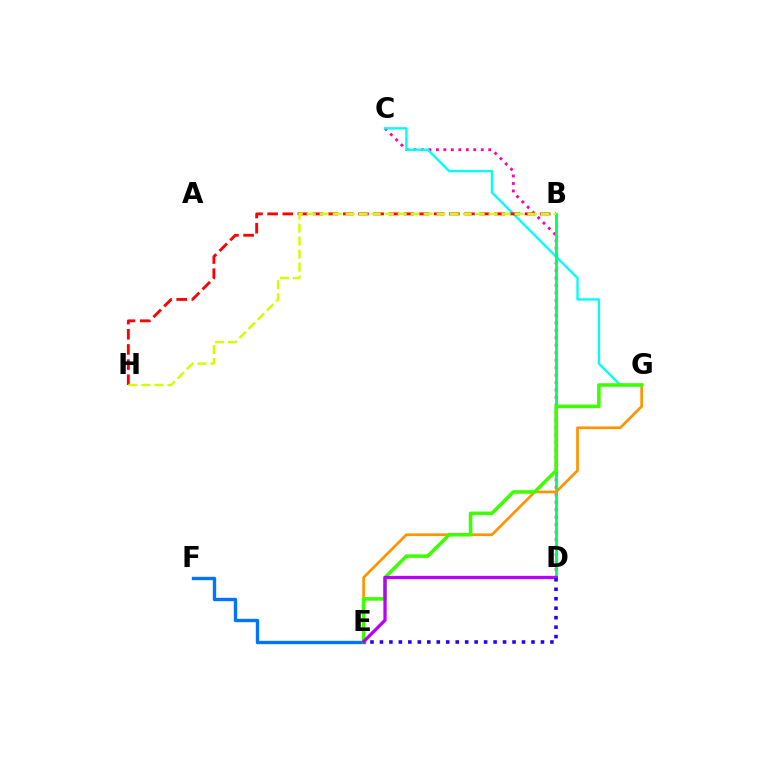{('C', 'D'): [{'color': '#ff00ac', 'line_style': 'dotted', 'thickness': 2.03}], ('C', 'G'): [{'color': '#00fff6', 'line_style': 'solid', 'thickness': 1.69}], ('B', 'H'): [{'color': '#ff0000', 'line_style': 'dashed', 'thickness': 2.06}, {'color': '#d1ff00', 'line_style': 'dashed', 'thickness': 1.77}], ('E', 'F'): [{'color': '#0074ff', 'line_style': 'solid', 'thickness': 2.42}], ('B', 'D'): [{'color': '#00ff5c', 'line_style': 'solid', 'thickness': 2.04}], ('E', 'G'): [{'color': '#ff9400', 'line_style': 'solid', 'thickness': 1.95}, {'color': '#3dff00', 'line_style': 'solid', 'thickness': 2.56}], ('D', 'E'): [{'color': '#b900ff', 'line_style': 'solid', 'thickness': 2.36}, {'color': '#2500ff', 'line_style': 'dotted', 'thickness': 2.57}]}